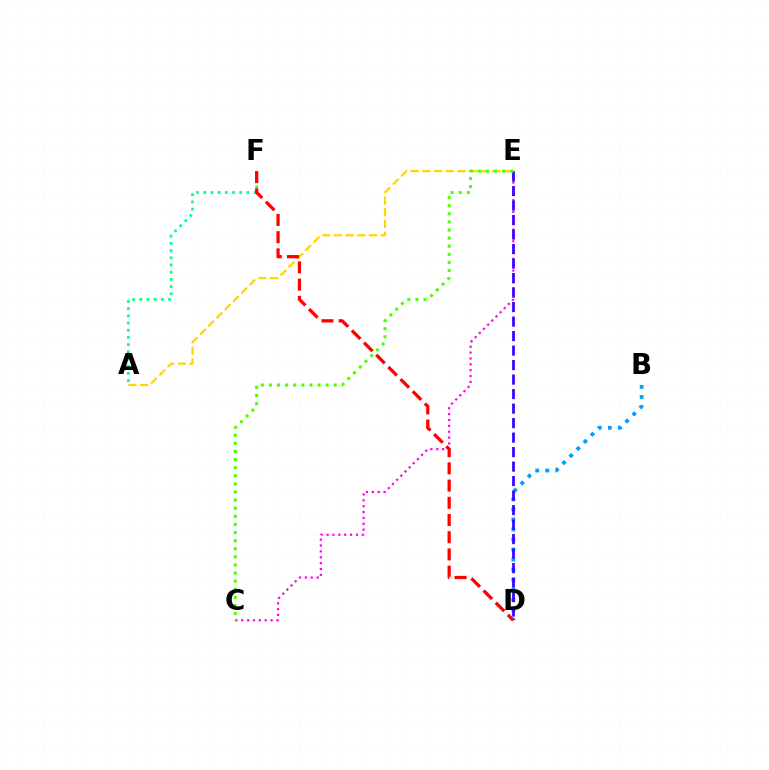{('C', 'E'): [{'color': '#ff00ed', 'line_style': 'dotted', 'thickness': 1.59}, {'color': '#4fff00', 'line_style': 'dotted', 'thickness': 2.2}], ('A', 'F'): [{'color': '#00ff86', 'line_style': 'dotted', 'thickness': 1.96}], ('A', 'E'): [{'color': '#ffd500', 'line_style': 'dashed', 'thickness': 1.59}], ('B', 'D'): [{'color': '#009eff', 'line_style': 'dotted', 'thickness': 2.73}], ('D', 'F'): [{'color': '#ff0000', 'line_style': 'dashed', 'thickness': 2.34}], ('D', 'E'): [{'color': '#3700ff', 'line_style': 'dashed', 'thickness': 1.97}]}